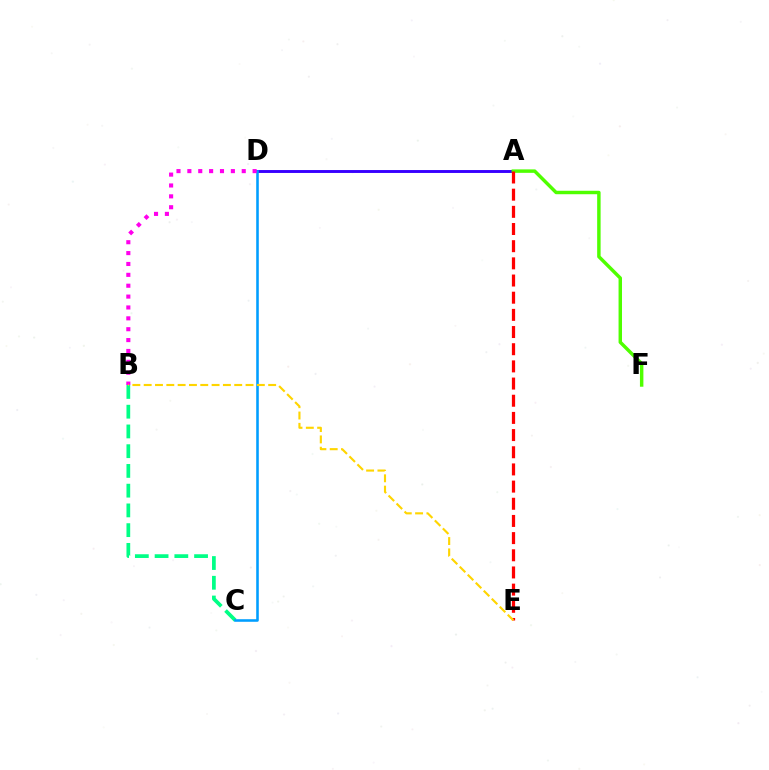{('B', 'C'): [{'color': '#00ff86', 'line_style': 'dashed', 'thickness': 2.68}], ('A', 'D'): [{'color': '#3700ff', 'line_style': 'solid', 'thickness': 2.09}], ('A', 'F'): [{'color': '#4fff00', 'line_style': 'solid', 'thickness': 2.48}], ('C', 'D'): [{'color': '#009eff', 'line_style': 'solid', 'thickness': 1.86}], ('A', 'E'): [{'color': '#ff0000', 'line_style': 'dashed', 'thickness': 2.33}], ('B', 'D'): [{'color': '#ff00ed', 'line_style': 'dotted', 'thickness': 2.95}], ('B', 'E'): [{'color': '#ffd500', 'line_style': 'dashed', 'thickness': 1.54}]}